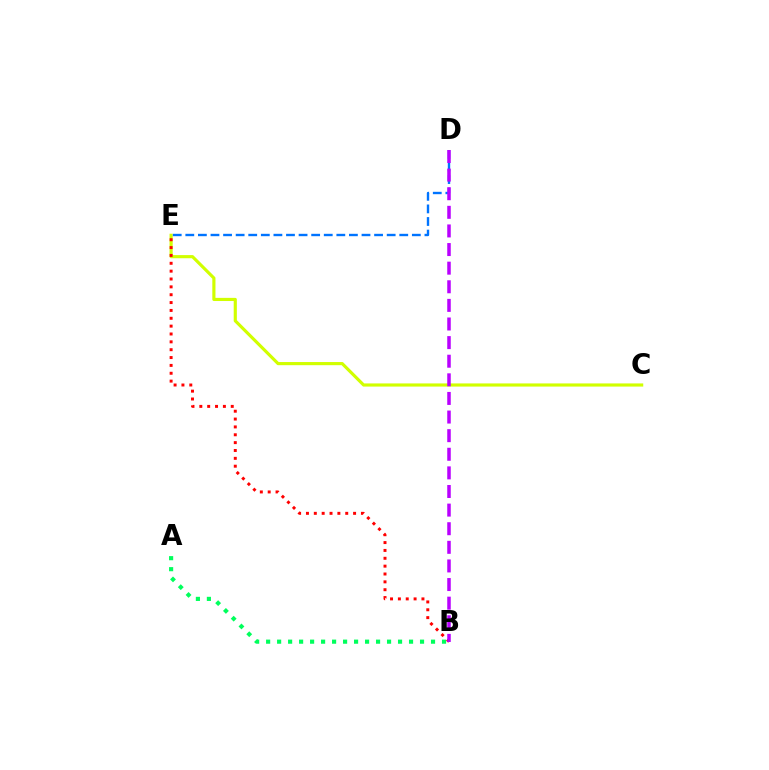{('A', 'B'): [{'color': '#00ff5c', 'line_style': 'dotted', 'thickness': 2.99}], ('C', 'E'): [{'color': '#d1ff00', 'line_style': 'solid', 'thickness': 2.27}], ('B', 'E'): [{'color': '#ff0000', 'line_style': 'dotted', 'thickness': 2.13}], ('D', 'E'): [{'color': '#0074ff', 'line_style': 'dashed', 'thickness': 1.71}], ('B', 'D'): [{'color': '#b900ff', 'line_style': 'dashed', 'thickness': 2.53}]}